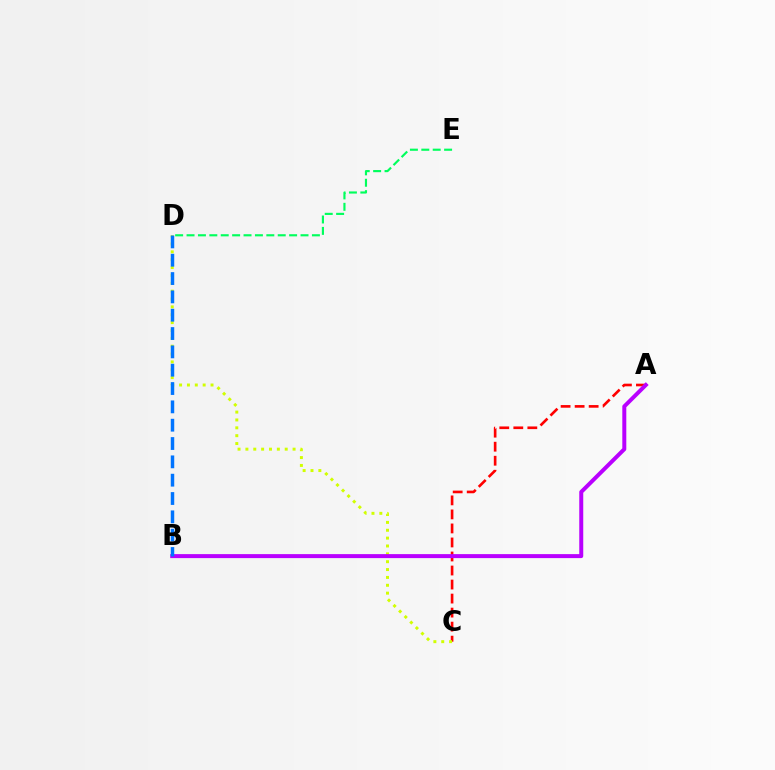{('D', 'E'): [{'color': '#00ff5c', 'line_style': 'dashed', 'thickness': 1.55}], ('A', 'C'): [{'color': '#ff0000', 'line_style': 'dashed', 'thickness': 1.91}], ('C', 'D'): [{'color': '#d1ff00', 'line_style': 'dotted', 'thickness': 2.14}], ('A', 'B'): [{'color': '#b900ff', 'line_style': 'solid', 'thickness': 2.87}], ('B', 'D'): [{'color': '#0074ff', 'line_style': 'dashed', 'thickness': 2.49}]}